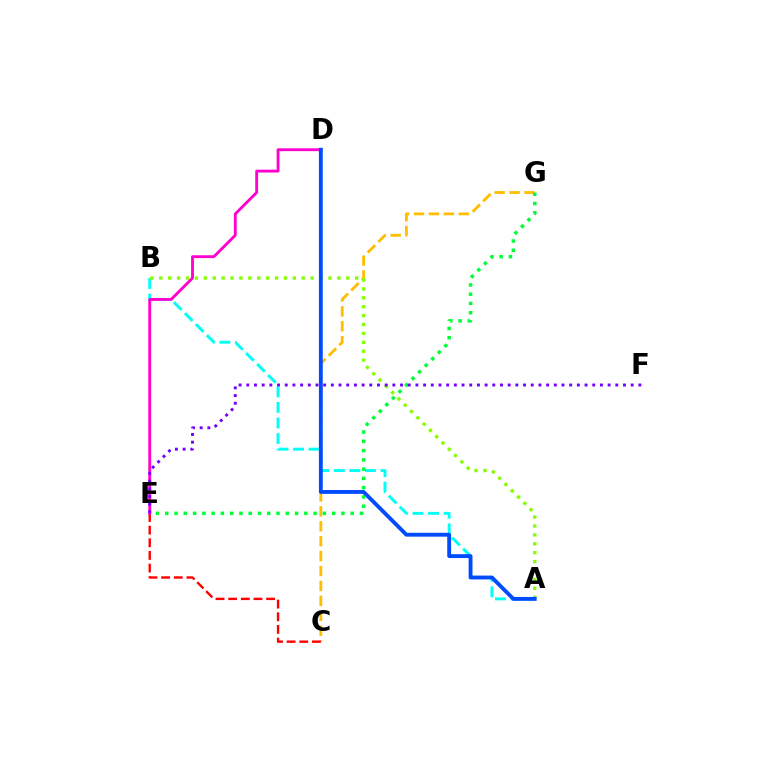{('C', 'G'): [{'color': '#ffbd00', 'line_style': 'dashed', 'thickness': 2.03}], ('A', 'B'): [{'color': '#00fff6', 'line_style': 'dashed', 'thickness': 2.11}, {'color': '#84ff00', 'line_style': 'dotted', 'thickness': 2.42}], ('E', 'G'): [{'color': '#00ff39', 'line_style': 'dotted', 'thickness': 2.52}], ('C', 'E'): [{'color': '#ff0000', 'line_style': 'dashed', 'thickness': 1.72}], ('D', 'E'): [{'color': '#ff00cf', 'line_style': 'solid', 'thickness': 2.05}], ('A', 'D'): [{'color': '#004bff', 'line_style': 'solid', 'thickness': 2.78}], ('E', 'F'): [{'color': '#7200ff', 'line_style': 'dotted', 'thickness': 2.09}]}